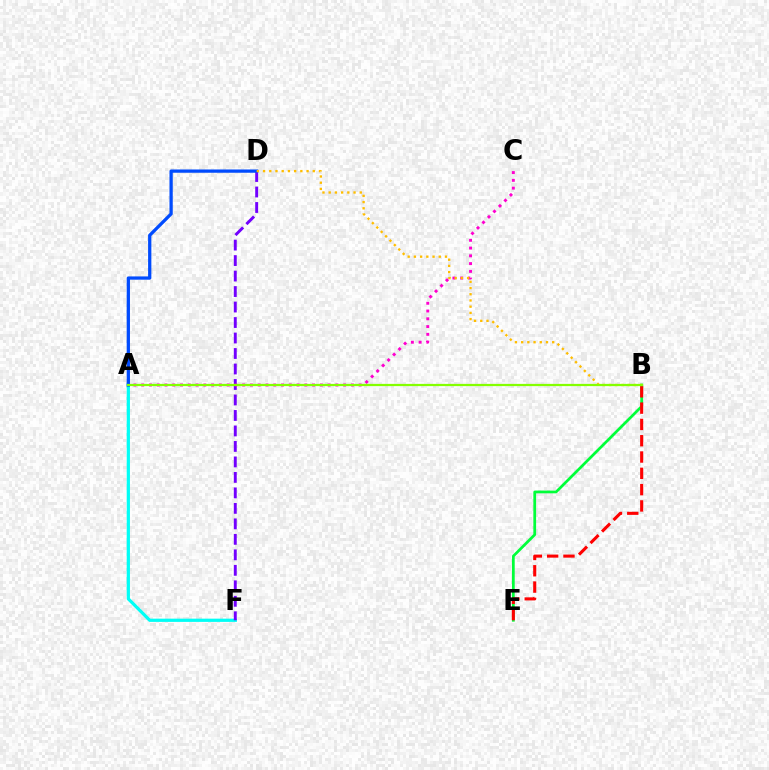{('B', 'E'): [{'color': '#00ff39', 'line_style': 'solid', 'thickness': 1.97}, {'color': '#ff0000', 'line_style': 'dashed', 'thickness': 2.21}], ('A', 'F'): [{'color': '#00fff6', 'line_style': 'solid', 'thickness': 2.33}], ('D', 'F'): [{'color': '#7200ff', 'line_style': 'dashed', 'thickness': 2.1}], ('A', 'C'): [{'color': '#ff00cf', 'line_style': 'dotted', 'thickness': 2.11}], ('A', 'D'): [{'color': '#004bff', 'line_style': 'solid', 'thickness': 2.35}], ('B', 'D'): [{'color': '#ffbd00', 'line_style': 'dotted', 'thickness': 1.69}], ('A', 'B'): [{'color': '#84ff00', 'line_style': 'solid', 'thickness': 1.61}]}